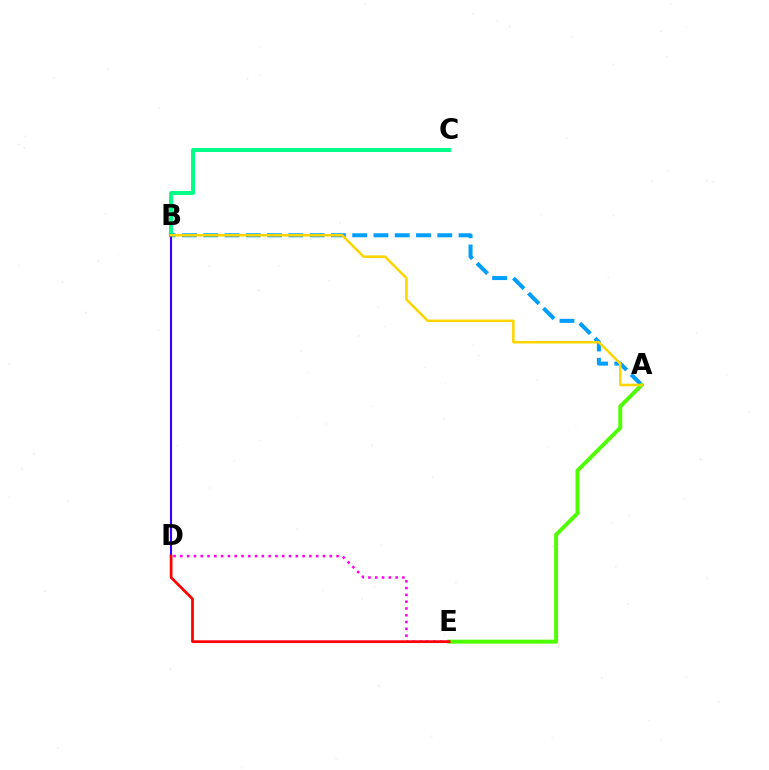{('A', 'B'): [{'color': '#009eff', 'line_style': 'dashed', 'thickness': 2.89}, {'color': '#ffd500', 'line_style': 'solid', 'thickness': 1.82}], ('D', 'E'): [{'color': '#ff00ed', 'line_style': 'dotted', 'thickness': 1.85}, {'color': '#ff0000', 'line_style': 'solid', 'thickness': 1.98}], ('B', 'C'): [{'color': '#00ff86', 'line_style': 'solid', 'thickness': 2.84}], ('B', 'D'): [{'color': '#3700ff', 'line_style': 'solid', 'thickness': 1.53}], ('A', 'E'): [{'color': '#4fff00', 'line_style': 'solid', 'thickness': 2.85}]}